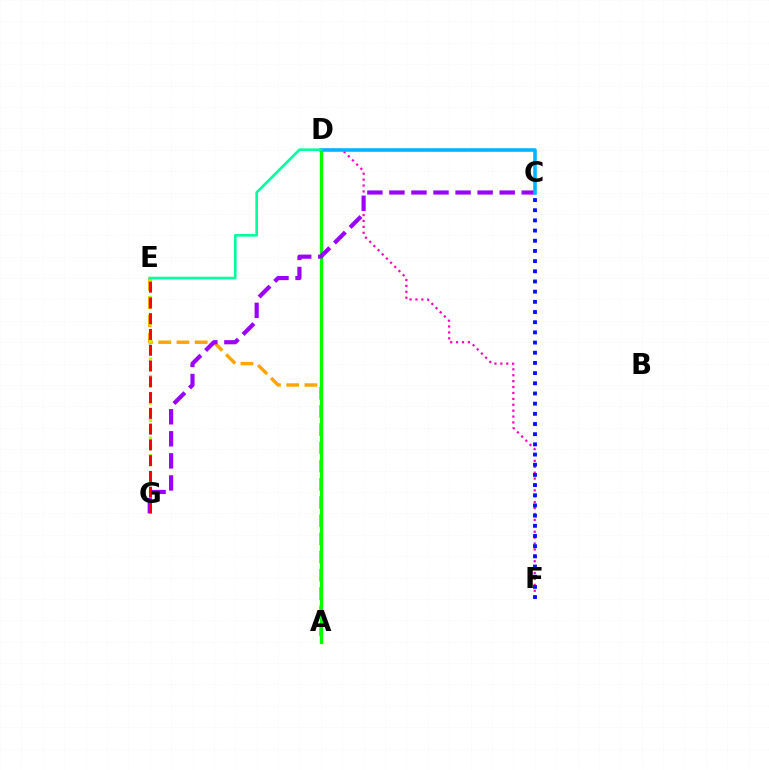{('A', 'E'): [{'color': '#ffa500', 'line_style': 'dashed', 'thickness': 2.47}], ('E', 'G'): [{'color': '#b3ff00', 'line_style': 'dotted', 'thickness': 2.38}, {'color': '#ff0000', 'line_style': 'dashed', 'thickness': 2.14}], ('A', 'D'): [{'color': '#08ff00', 'line_style': 'solid', 'thickness': 2.34}], ('D', 'F'): [{'color': '#ff00bd', 'line_style': 'dotted', 'thickness': 1.6}], ('C', 'G'): [{'color': '#9b00ff', 'line_style': 'dashed', 'thickness': 3.0}], ('C', 'D'): [{'color': '#00b5ff', 'line_style': 'solid', 'thickness': 2.57}], ('C', 'F'): [{'color': '#0010ff', 'line_style': 'dotted', 'thickness': 2.77}], ('D', 'E'): [{'color': '#00ff9d', 'line_style': 'solid', 'thickness': 1.9}]}